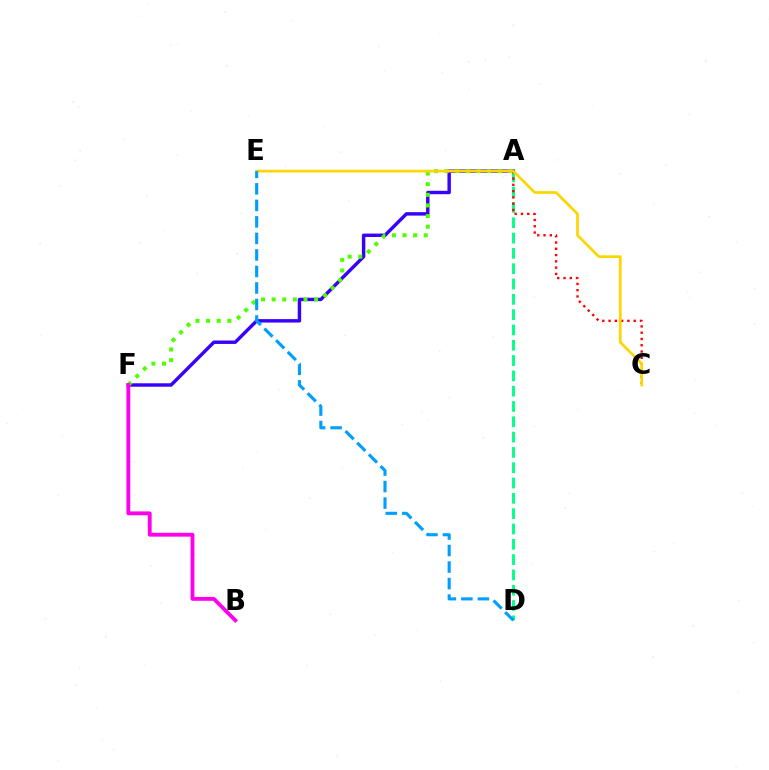{('A', 'F'): [{'color': '#3700ff', 'line_style': 'solid', 'thickness': 2.47}, {'color': '#4fff00', 'line_style': 'dotted', 'thickness': 2.89}], ('A', 'D'): [{'color': '#00ff86', 'line_style': 'dashed', 'thickness': 2.08}], ('A', 'C'): [{'color': '#ff0000', 'line_style': 'dotted', 'thickness': 1.71}], ('B', 'F'): [{'color': '#ff00ed', 'line_style': 'solid', 'thickness': 2.76}], ('C', 'E'): [{'color': '#ffd500', 'line_style': 'solid', 'thickness': 1.94}], ('D', 'E'): [{'color': '#009eff', 'line_style': 'dashed', 'thickness': 2.24}]}